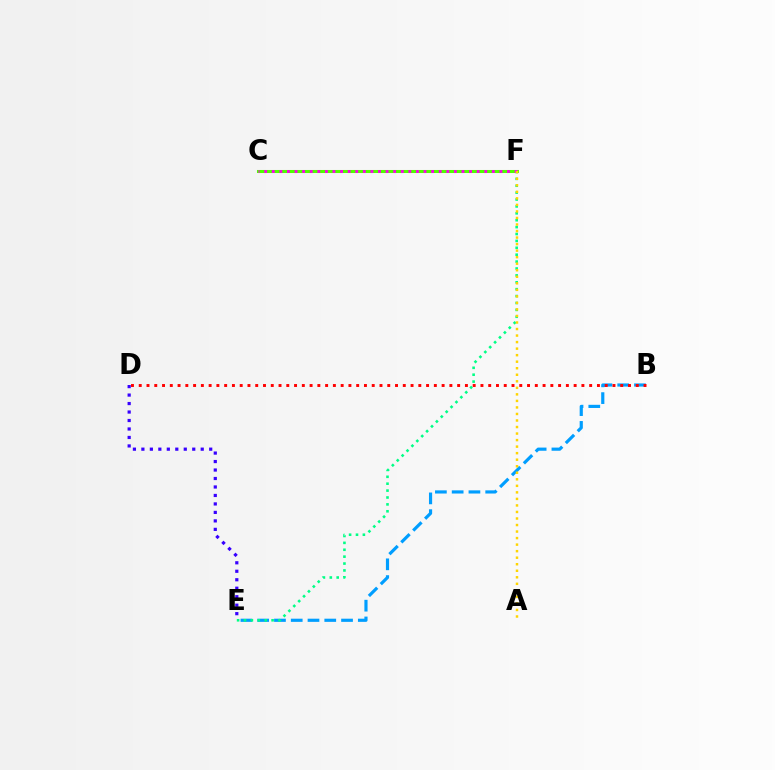{('B', 'E'): [{'color': '#009eff', 'line_style': 'dashed', 'thickness': 2.28}], ('D', 'E'): [{'color': '#3700ff', 'line_style': 'dotted', 'thickness': 2.3}], ('C', 'F'): [{'color': '#4fff00', 'line_style': 'solid', 'thickness': 2.19}, {'color': '#ff00ed', 'line_style': 'dotted', 'thickness': 2.06}], ('E', 'F'): [{'color': '#00ff86', 'line_style': 'dotted', 'thickness': 1.87}], ('B', 'D'): [{'color': '#ff0000', 'line_style': 'dotted', 'thickness': 2.11}], ('A', 'F'): [{'color': '#ffd500', 'line_style': 'dotted', 'thickness': 1.78}]}